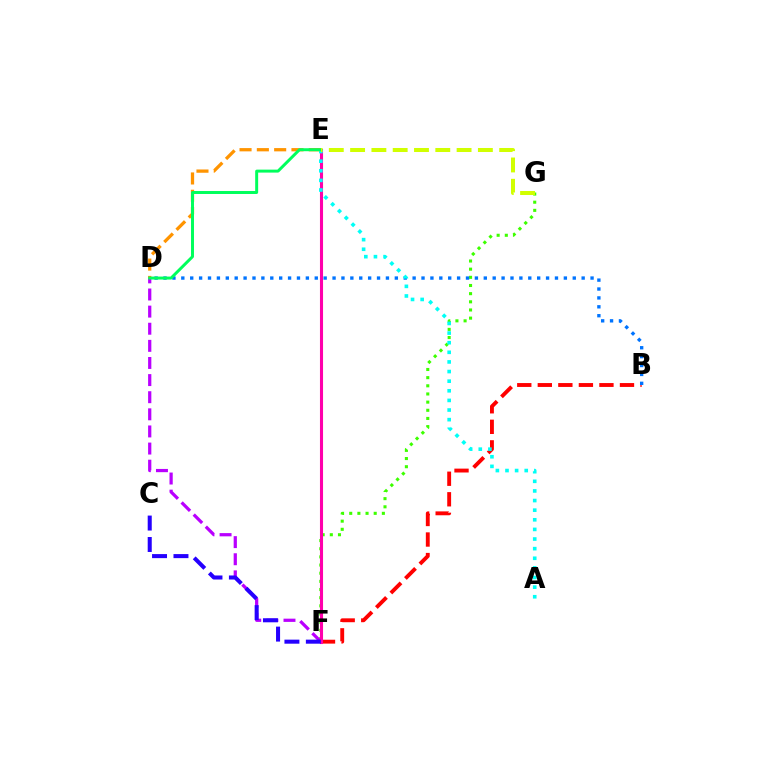{('B', 'F'): [{'color': '#ff0000', 'line_style': 'dashed', 'thickness': 2.79}], ('F', 'G'): [{'color': '#3dff00', 'line_style': 'dotted', 'thickness': 2.22}], ('D', 'F'): [{'color': '#b900ff', 'line_style': 'dashed', 'thickness': 2.33}], ('E', 'F'): [{'color': '#ff00ac', 'line_style': 'solid', 'thickness': 2.22}], ('B', 'D'): [{'color': '#0074ff', 'line_style': 'dotted', 'thickness': 2.42}], ('D', 'E'): [{'color': '#ff9400', 'line_style': 'dashed', 'thickness': 2.35}, {'color': '#00ff5c', 'line_style': 'solid', 'thickness': 2.14}], ('C', 'F'): [{'color': '#2500ff', 'line_style': 'dashed', 'thickness': 2.91}], ('A', 'E'): [{'color': '#00fff6', 'line_style': 'dotted', 'thickness': 2.61}], ('E', 'G'): [{'color': '#d1ff00', 'line_style': 'dashed', 'thickness': 2.89}]}